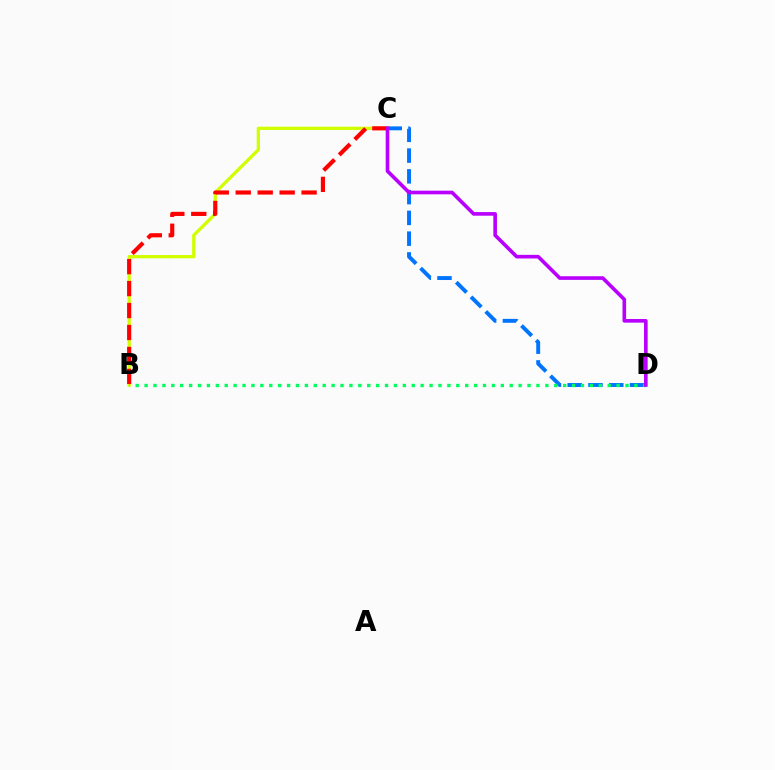{('B', 'C'): [{'color': '#d1ff00', 'line_style': 'solid', 'thickness': 2.35}, {'color': '#ff0000', 'line_style': 'dashed', 'thickness': 2.98}], ('C', 'D'): [{'color': '#0074ff', 'line_style': 'dashed', 'thickness': 2.82}, {'color': '#b900ff', 'line_style': 'solid', 'thickness': 2.61}], ('B', 'D'): [{'color': '#00ff5c', 'line_style': 'dotted', 'thickness': 2.42}]}